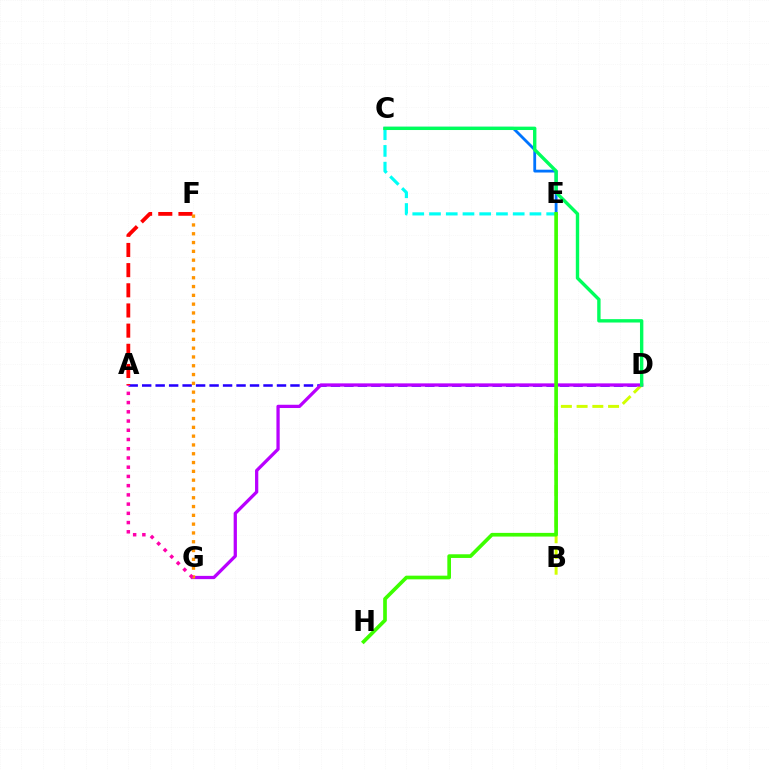{('C', 'E'): [{'color': '#0074ff', 'line_style': 'solid', 'thickness': 2.03}, {'color': '#00fff6', 'line_style': 'dashed', 'thickness': 2.27}], ('A', 'D'): [{'color': '#2500ff', 'line_style': 'dashed', 'thickness': 1.83}], ('B', 'D'): [{'color': '#d1ff00', 'line_style': 'dashed', 'thickness': 2.14}], ('D', 'G'): [{'color': '#b900ff', 'line_style': 'solid', 'thickness': 2.35}], ('A', 'F'): [{'color': '#ff0000', 'line_style': 'dashed', 'thickness': 2.74}], ('F', 'G'): [{'color': '#ff9400', 'line_style': 'dotted', 'thickness': 2.39}], ('E', 'H'): [{'color': '#3dff00', 'line_style': 'solid', 'thickness': 2.64}], ('A', 'G'): [{'color': '#ff00ac', 'line_style': 'dotted', 'thickness': 2.51}], ('C', 'D'): [{'color': '#00ff5c', 'line_style': 'solid', 'thickness': 2.43}]}